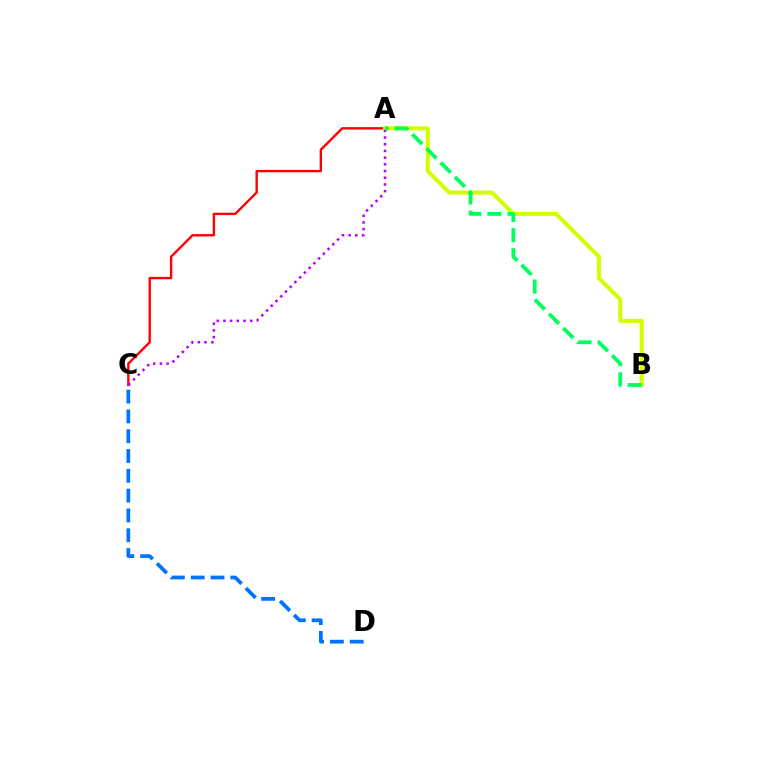{('C', 'D'): [{'color': '#0074ff', 'line_style': 'dashed', 'thickness': 2.69}], ('A', 'C'): [{'color': '#ff0000', 'line_style': 'solid', 'thickness': 1.71}, {'color': '#b900ff', 'line_style': 'dotted', 'thickness': 1.82}], ('A', 'B'): [{'color': '#d1ff00', 'line_style': 'solid', 'thickness': 2.91}, {'color': '#00ff5c', 'line_style': 'dashed', 'thickness': 2.73}]}